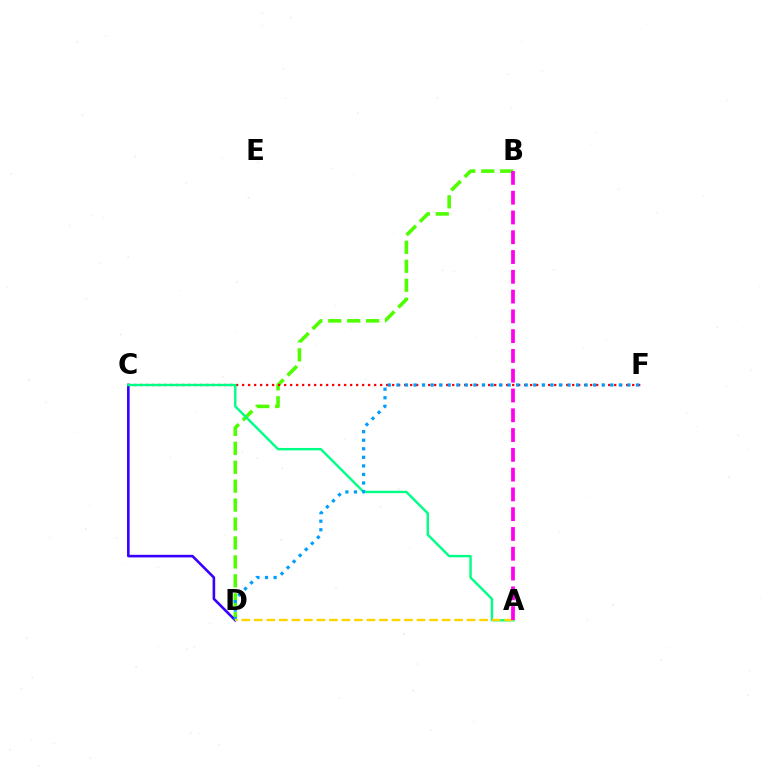{('B', 'D'): [{'color': '#4fff00', 'line_style': 'dashed', 'thickness': 2.57}], ('C', 'F'): [{'color': '#ff0000', 'line_style': 'dotted', 'thickness': 1.63}], ('C', 'D'): [{'color': '#3700ff', 'line_style': 'solid', 'thickness': 1.87}], ('A', 'C'): [{'color': '#00ff86', 'line_style': 'solid', 'thickness': 1.75}], ('D', 'F'): [{'color': '#009eff', 'line_style': 'dotted', 'thickness': 2.32}], ('A', 'D'): [{'color': '#ffd500', 'line_style': 'dashed', 'thickness': 1.7}], ('A', 'B'): [{'color': '#ff00ed', 'line_style': 'dashed', 'thickness': 2.69}]}